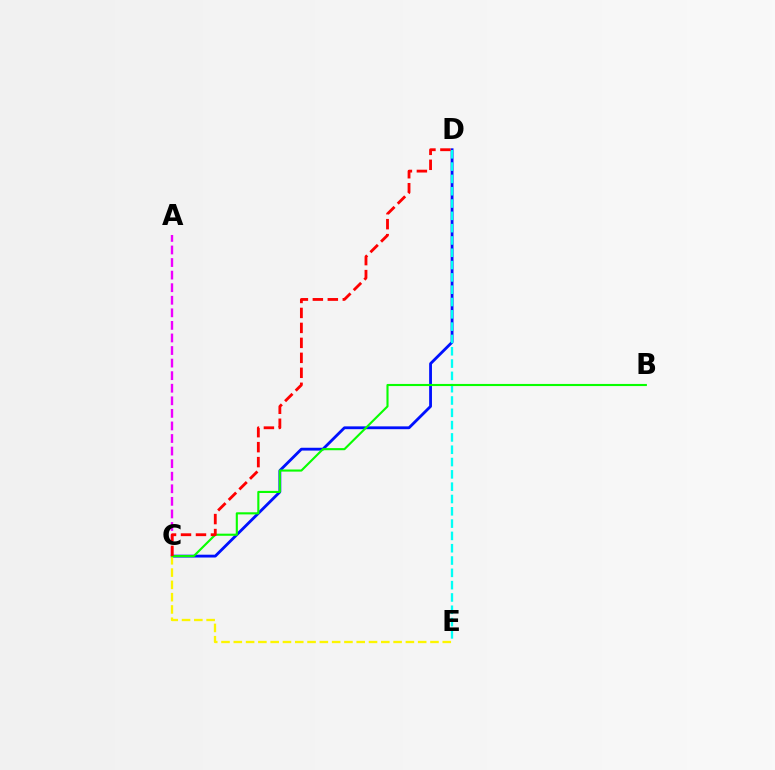{('C', 'D'): [{'color': '#0010ff', 'line_style': 'solid', 'thickness': 2.03}, {'color': '#ff0000', 'line_style': 'dashed', 'thickness': 2.03}], ('A', 'C'): [{'color': '#ee00ff', 'line_style': 'dashed', 'thickness': 1.71}], ('C', 'E'): [{'color': '#fcf500', 'line_style': 'dashed', 'thickness': 1.67}], ('D', 'E'): [{'color': '#00fff6', 'line_style': 'dashed', 'thickness': 1.67}], ('B', 'C'): [{'color': '#08ff00', 'line_style': 'solid', 'thickness': 1.52}]}